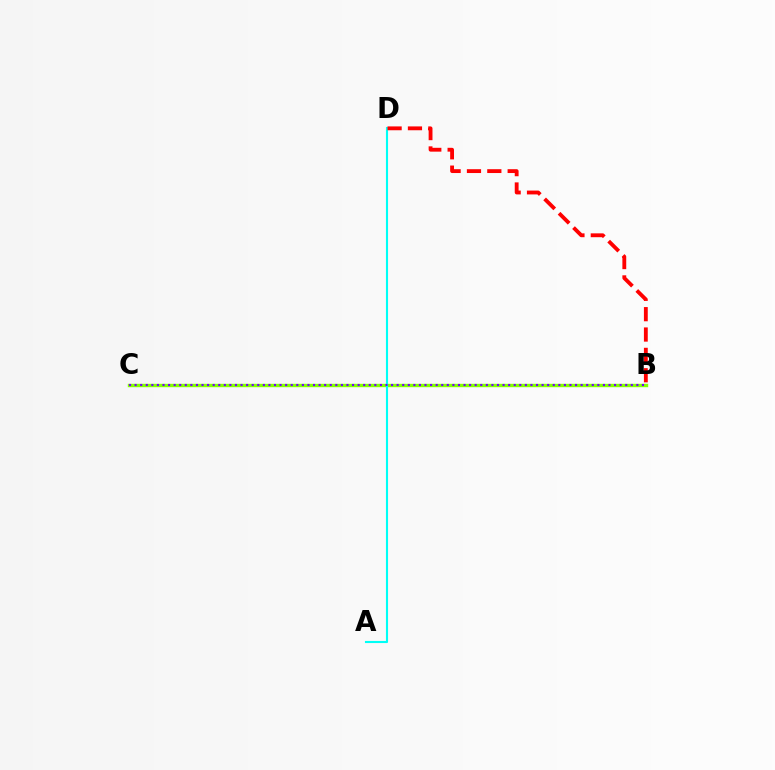{('B', 'C'): [{'color': '#84ff00', 'line_style': 'solid', 'thickness': 2.44}, {'color': '#7200ff', 'line_style': 'dotted', 'thickness': 1.51}], ('A', 'D'): [{'color': '#00fff6', 'line_style': 'solid', 'thickness': 1.52}], ('B', 'D'): [{'color': '#ff0000', 'line_style': 'dashed', 'thickness': 2.77}]}